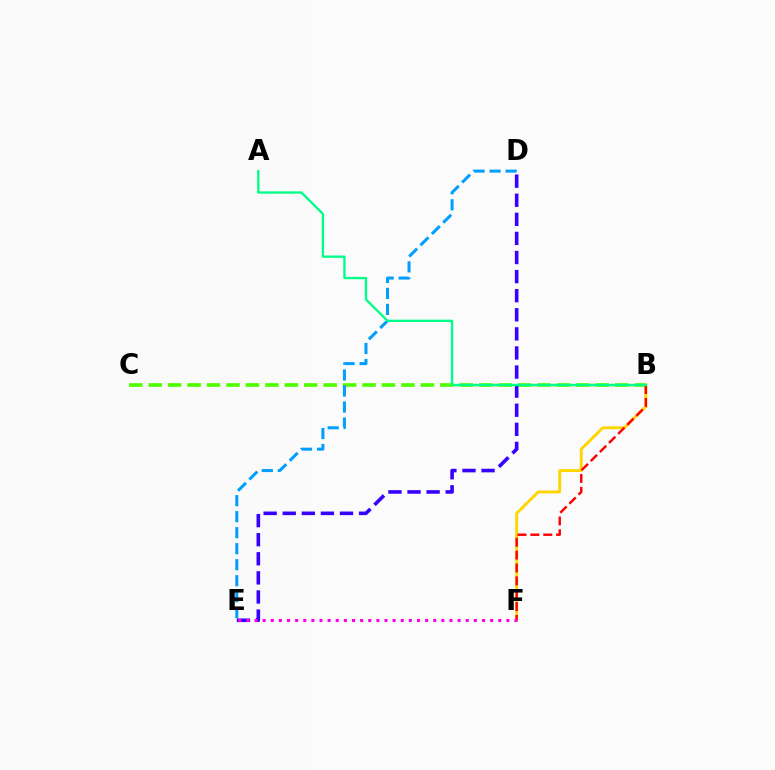{('B', 'C'): [{'color': '#4fff00', 'line_style': 'dashed', 'thickness': 2.64}], ('D', 'E'): [{'color': '#009eff', 'line_style': 'dashed', 'thickness': 2.18}, {'color': '#3700ff', 'line_style': 'dashed', 'thickness': 2.59}], ('B', 'F'): [{'color': '#ffd500', 'line_style': 'solid', 'thickness': 2.08}, {'color': '#ff0000', 'line_style': 'dashed', 'thickness': 1.75}], ('E', 'F'): [{'color': '#ff00ed', 'line_style': 'dotted', 'thickness': 2.21}], ('A', 'B'): [{'color': '#00ff86', 'line_style': 'solid', 'thickness': 1.68}]}